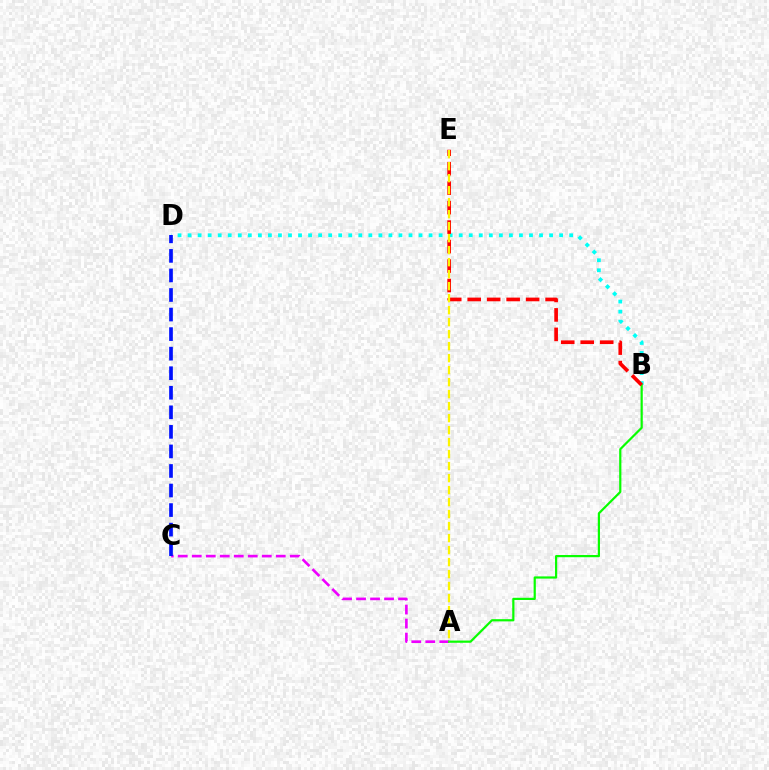{('A', 'C'): [{'color': '#ee00ff', 'line_style': 'dashed', 'thickness': 1.9}], ('B', 'D'): [{'color': '#00fff6', 'line_style': 'dotted', 'thickness': 2.73}], ('A', 'B'): [{'color': '#08ff00', 'line_style': 'solid', 'thickness': 1.58}], ('B', 'E'): [{'color': '#ff0000', 'line_style': 'dashed', 'thickness': 2.65}], ('A', 'E'): [{'color': '#fcf500', 'line_style': 'dashed', 'thickness': 1.63}], ('C', 'D'): [{'color': '#0010ff', 'line_style': 'dashed', 'thickness': 2.66}]}